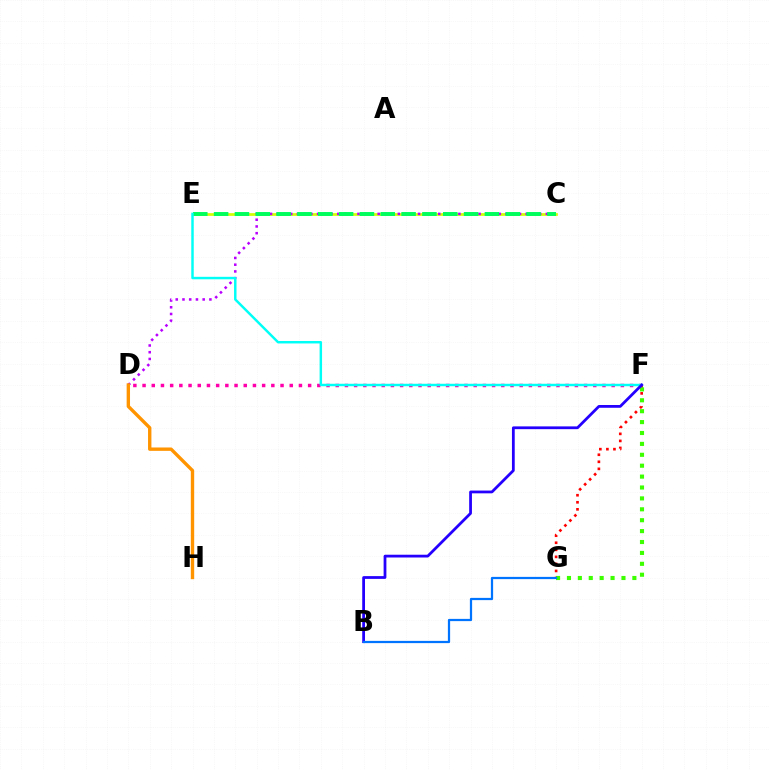{('C', 'E'): [{'color': '#d1ff00', 'line_style': 'solid', 'thickness': 1.96}, {'color': '#00ff5c', 'line_style': 'dashed', 'thickness': 2.83}], ('D', 'F'): [{'color': '#ff00ac', 'line_style': 'dotted', 'thickness': 2.5}], ('C', 'D'): [{'color': '#b900ff', 'line_style': 'dotted', 'thickness': 1.83}], ('F', 'G'): [{'color': '#ff0000', 'line_style': 'dotted', 'thickness': 1.91}, {'color': '#3dff00', 'line_style': 'dotted', 'thickness': 2.96}], ('E', 'F'): [{'color': '#00fff6', 'line_style': 'solid', 'thickness': 1.77}], ('D', 'H'): [{'color': '#ff9400', 'line_style': 'solid', 'thickness': 2.42}], ('B', 'F'): [{'color': '#2500ff', 'line_style': 'solid', 'thickness': 2.0}], ('B', 'G'): [{'color': '#0074ff', 'line_style': 'solid', 'thickness': 1.61}]}